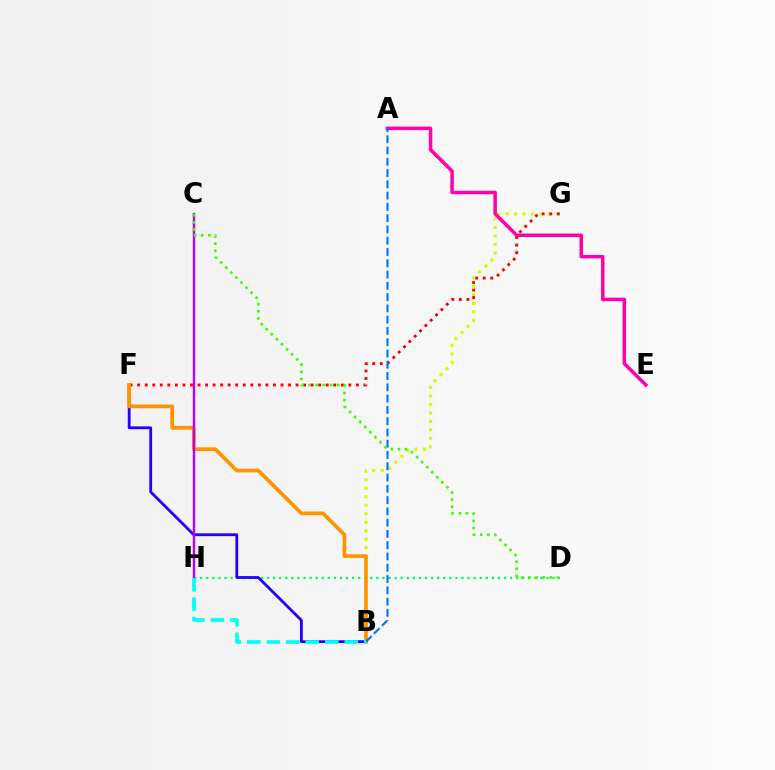{('D', 'H'): [{'color': '#00ff5c', 'line_style': 'dotted', 'thickness': 1.65}], ('B', 'F'): [{'color': '#2500ff', 'line_style': 'solid', 'thickness': 2.03}, {'color': '#ff9400', 'line_style': 'solid', 'thickness': 2.66}], ('B', 'G'): [{'color': '#d1ff00', 'line_style': 'dotted', 'thickness': 2.31}], ('A', 'E'): [{'color': '#ff00ac', 'line_style': 'solid', 'thickness': 2.52}], ('F', 'G'): [{'color': '#ff0000', 'line_style': 'dotted', 'thickness': 2.05}], ('C', 'H'): [{'color': '#b900ff', 'line_style': 'solid', 'thickness': 1.74}], ('A', 'B'): [{'color': '#0074ff', 'line_style': 'dashed', 'thickness': 1.53}], ('C', 'D'): [{'color': '#3dff00', 'line_style': 'dotted', 'thickness': 1.94}], ('B', 'H'): [{'color': '#00fff6', 'line_style': 'dashed', 'thickness': 2.65}]}